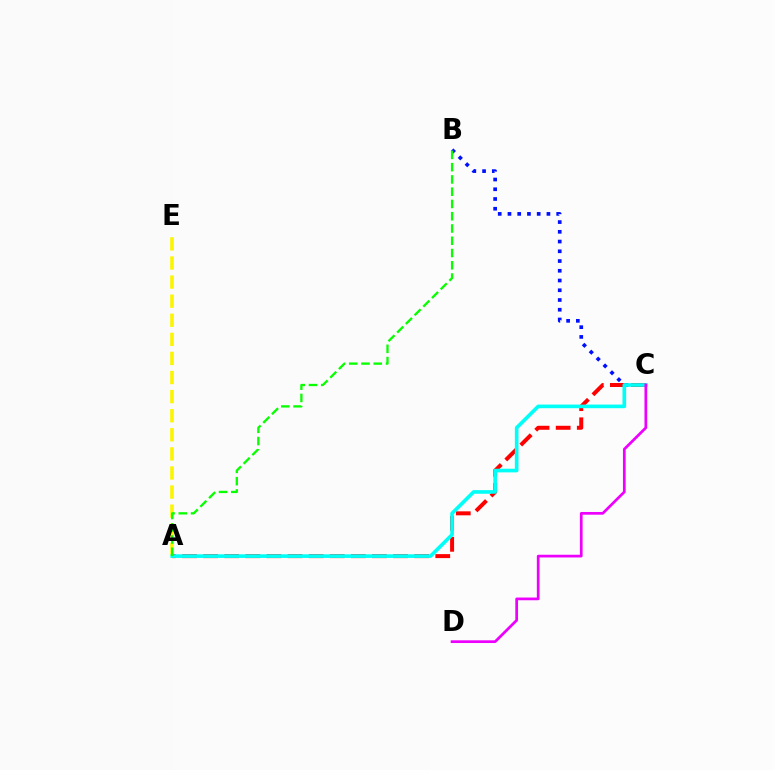{('A', 'E'): [{'color': '#fcf500', 'line_style': 'dashed', 'thickness': 2.59}], ('B', 'C'): [{'color': '#0010ff', 'line_style': 'dotted', 'thickness': 2.65}], ('A', 'C'): [{'color': '#ff0000', 'line_style': 'dashed', 'thickness': 2.87}, {'color': '#00fff6', 'line_style': 'solid', 'thickness': 2.62}], ('C', 'D'): [{'color': '#ee00ff', 'line_style': 'solid', 'thickness': 1.96}], ('A', 'B'): [{'color': '#08ff00', 'line_style': 'dashed', 'thickness': 1.67}]}